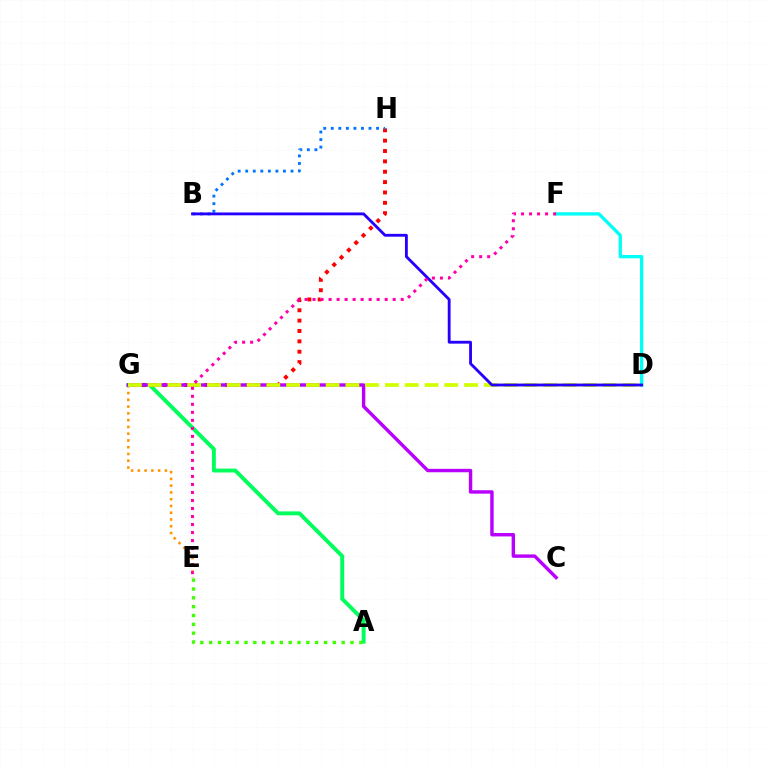{('E', 'G'): [{'color': '#ff9400', 'line_style': 'dotted', 'thickness': 1.84}], ('A', 'G'): [{'color': '#00ff5c', 'line_style': 'solid', 'thickness': 2.81}], ('D', 'F'): [{'color': '#00fff6', 'line_style': 'solid', 'thickness': 2.38}], ('G', 'H'): [{'color': '#ff0000', 'line_style': 'dotted', 'thickness': 2.82}], ('B', 'H'): [{'color': '#0074ff', 'line_style': 'dotted', 'thickness': 2.05}], ('C', 'G'): [{'color': '#b900ff', 'line_style': 'solid', 'thickness': 2.46}], ('D', 'G'): [{'color': '#d1ff00', 'line_style': 'dashed', 'thickness': 2.69}], ('A', 'E'): [{'color': '#3dff00', 'line_style': 'dotted', 'thickness': 2.4}], ('B', 'D'): [{'color': '#2500ff', 'line_style': 'solid', 'thickness': 2.04}], ('E', 'F'): [{'color': '#ff00ac', 'line_style': 'dotted', 'thickness': 2.18}]}